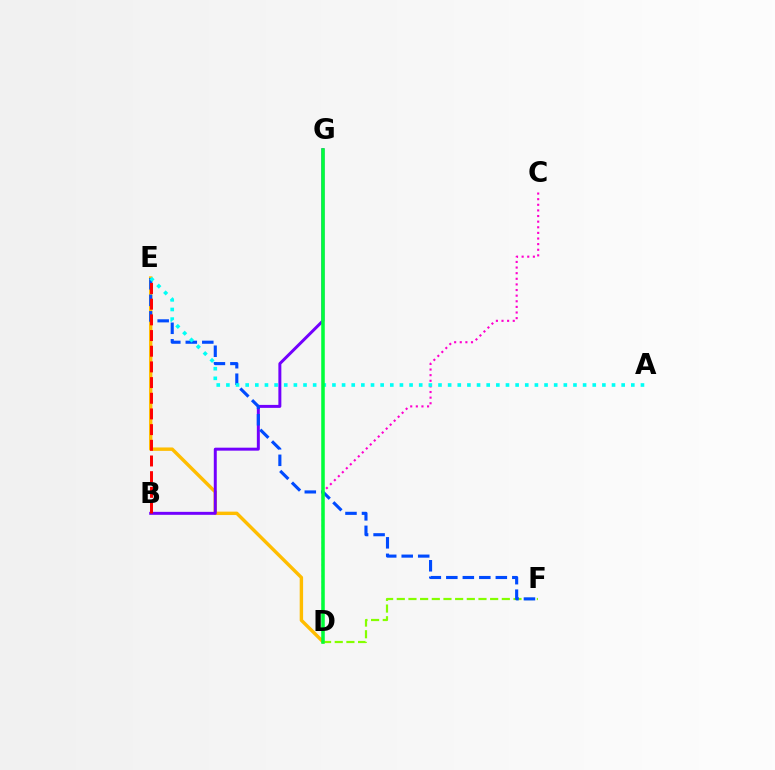{('D', 'F'): [{'color': '#84ff00', 'line_style': 'dashed', 'thickness': 1.59}], ('D', 'E'): [{'color': '#ffbd00', 'line_style': 'solid', 'thickness': 2.46}], ('B', 'G'): [{'color': '#7200ff', 'line_style': 'solid', 'thickness': 2.14}], ('E', 'F'): [{'color': '#004bff', 'line_style': 'dashed', 'thickness': 2.24}], ('B', 'E'): [{'color': '#ff0000', 'line_style': 'dashed', 'thickness': 2.13}], ('C', 'D'): [{'color': '#ff00cf', 'line_style': 'dotted', 'thickness': 1.53}], ('A', 'E'): [{'color': '#00fff6', 'line_style': 'dotted', 'thickness': 2.62}], ('D', 'G'): [{'color': '#00ff39', 'line_style': 'solid', 'thickness': 2.55}]}